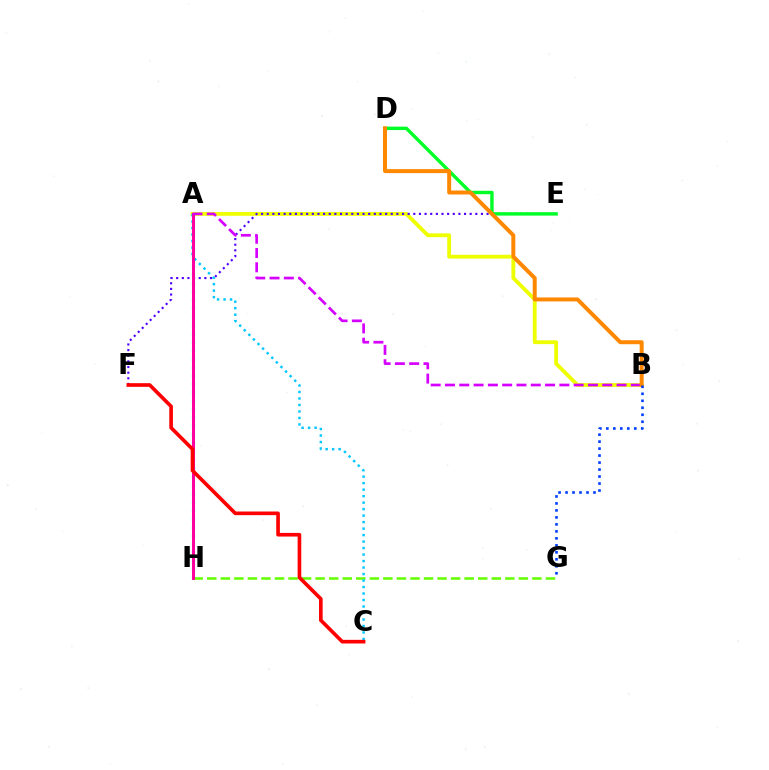{('A', 'B'): [{'color': '#eeff00', 'line_style': 'solid', 'thickness': 2.75}, {'color': '#d600ff', 'line_style': 'dashed', 'thickness': 1.94}], ('E', 'F'): [{'color': '#4f00ff', 'line_style': 'dotted', 'thickness': 1.53}], ('A', 'H'): [{'color': '#00ffaf', 'line_style': 'dotted', 'thickness': 2.29}, {'color': '#ff00a0', 'line_style': 'solid', 'thickness': 2.17}], ('G', 'H'): [{'color': '#66ff00', 'line_style': 'dashed', 'thickness': 1.84}], ('D', 'E'): [{'color': '#00ff27', 'line_style': 'solid', 'thickness': 2.46}], ('A', 'C'): [{'color': '#00c7ff', 'line_style': 'dotted', 'thickness': 1.76}], ('C', 'F'): [{'color': '#ff0000', 'line_style': 'solid', 'thickness': 2.63}], ('B', 'D'): [{'color': '#ff8800', 'line_style': 'solid', 'thickness': 2.87}], ('B', 'G'): [{'color': '#003fff', 'line_style': 'dotted', 'thickness': 1.9}]}